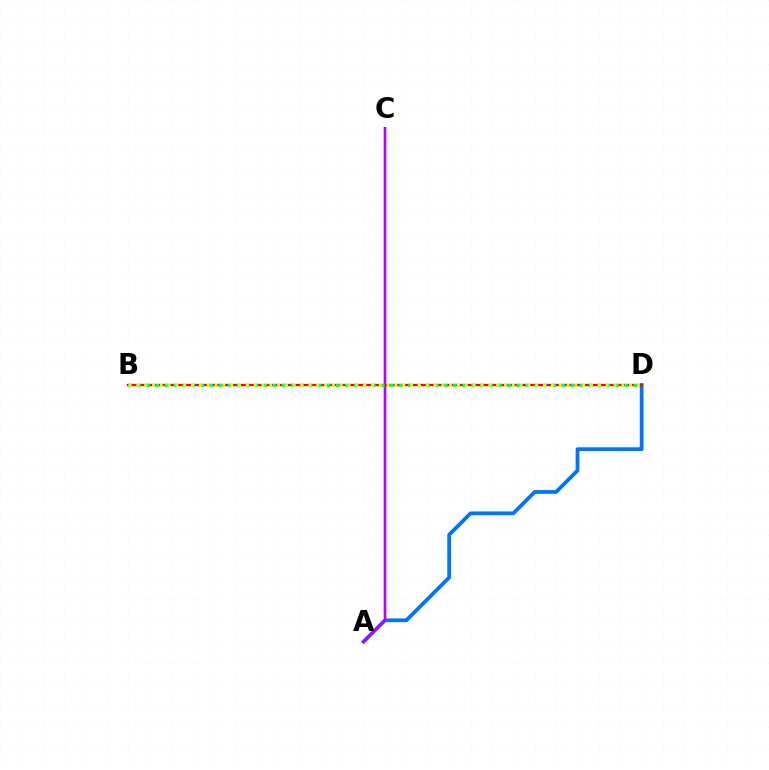{('A', 'D'): [{'color': '#0074ff', 'line_style': 'solid', 'thickness': 2.71}], ('A', 'C'): [{'color': '#b900ff', 'line_style': 'solid', 'thickness': 1.92}], ('B', 'D'): [{'color': '#ff0000', 'line_style': 'solid', 'thickness': 1.63}, {'color': '#00ff5c', 'line_style': 'dotted', 'thickness': 2.45}, {'color': '#d1ff00', 'line_style': 'dotted', 'thickness': 2.13}]}